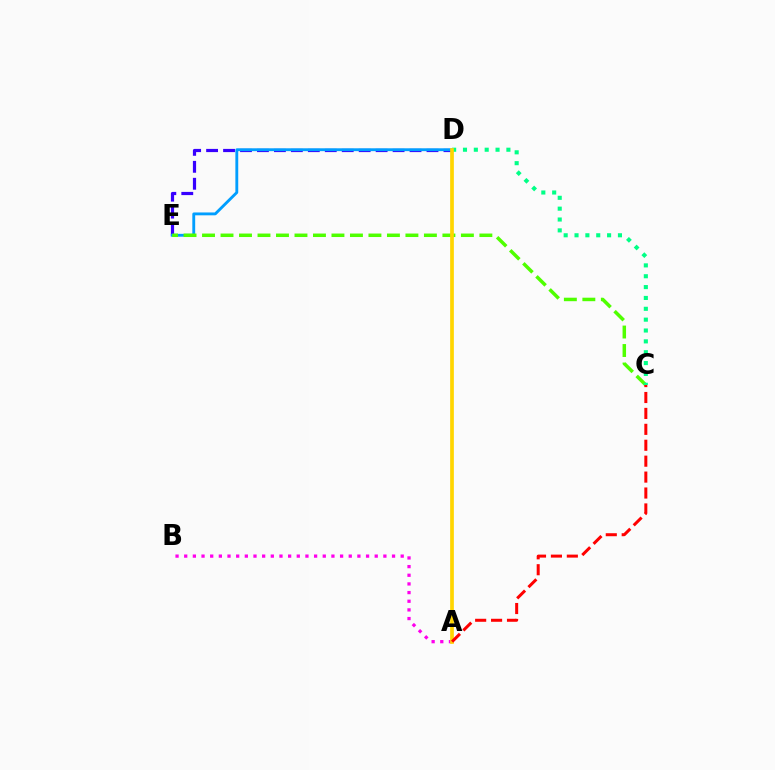{('A', 'B'): [{'color': '#ff00ed', 'line_style': 'dotted', 'thickness': 2.35}], ('D', 'E'): [{'color': '#3700ff', 'line_style': 'dashed', 'thickness': 2.3}, {'color': '#009eff', 'line_style': 'solid', 'thickness': 2.06}], ('C', 'E'): [{'color': '#4fff00', 'line_style': 'dashed', 'thickness': 2.51}], ('C', 'D'): [{'color': '#00ff86', 'line_style': 'dotted', 'thickness': 2.95}], ('A', 'D'): [{'color': '#ffd500', 'line_style': 'solid', 'thickness': 2.67}], ('A', 'C'): [{'color': '#ff0000', 'line_style': 'dashed', 'thickness': 2.16}]}